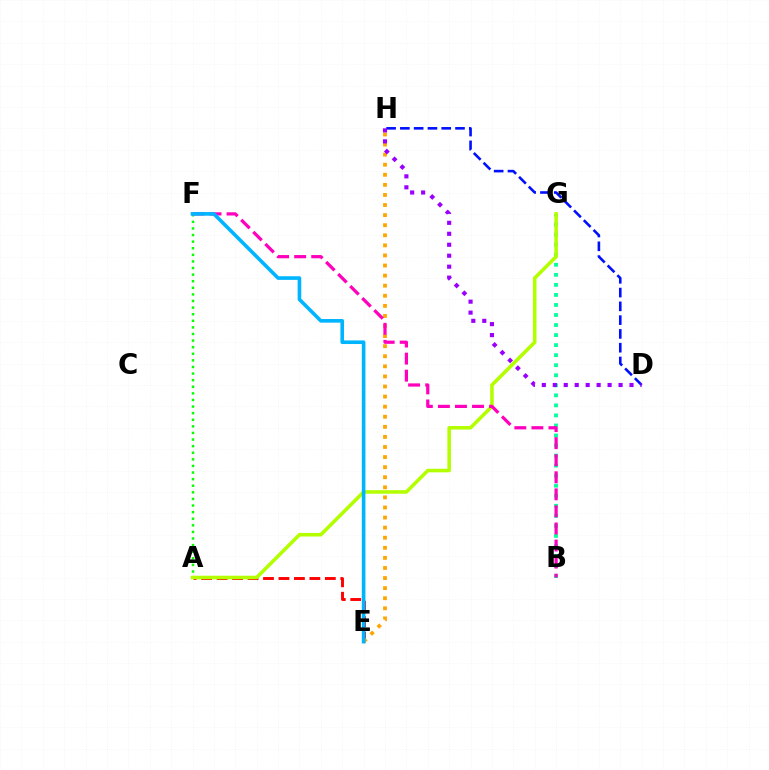{('B', 'G'): [{'color': '#00ff9d', 'line_style': 'dotted', 'thickness': 2.73}], ('A', 'E'): [{'color': '#ff0000', 'line_style': 'dashed', 'thickness': 2.1}], ('E', 'H'): [{'color': '#ffa500', 'line_style': 'dotted', 'thickness': 2.74}], ('D', 'H'): [{'color': '#0010ff', 'line_style': 'dashed', 'thickness': 1.87}, {'color': '#9b00ff', 'line_style': 'dotted', 'thickness': 2.98}], ('A', 'F'): [{'color': '#08ff00', 'line_style': 'dotted', 'thickness': 1.79}], ('A', 'G'): [{'color': '#b3ff00', 'line_style': 'solid', 'thickness': 2.56}], ('B', 'F'): [{'color': '#ff00bd', 'line_style': 'dashed', 'thickness': 2.32}], ('E', 'F'): [{'color': '#00b5ff', 'line_style': 'solid', 'thickness': 2.61}]}